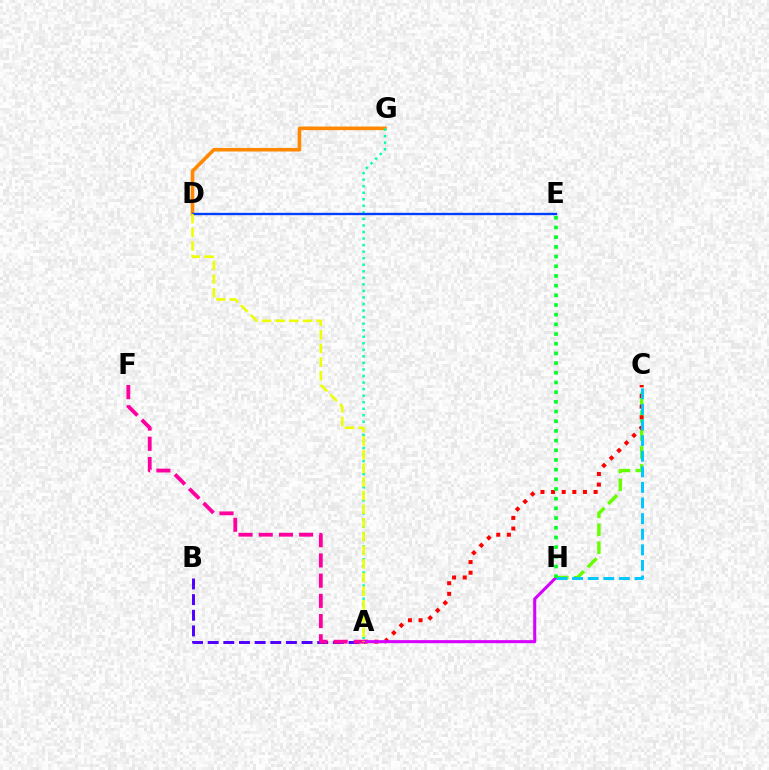{('C', 'H'): [{'color': '#66ff00', 'line_style': 'dashed', 'thickness': 2.44}, {'color': '#00c7ff', 'line_style': 'dashed', 'thickness': 2.12}], ('D', 'G'): [{'color': '#ff8800', 'line_style': 'solid', 'thickness': 2.58}], ('A', 'G'): [{'color': '#00ffaf', 'line_style': 'dotted', 'thickness': 1.78}], ('A', 'C'): [{'color': '#ff0000', 'line_style': 'dotted', 'thickness': 2.89}], ('A', 'H'): [{'color': '#d600ff', 'line_style': 'solid', 'thickness': 2.2}], ('A', 'B'): [{'color': '#4f00ff', 'line_style': 'dashed', 'thickness': 2.13}], ('D', 'E'): [{'color': '#003fff', 'line_style': 'solid', 'thickness': 1.69}], ('A', 'F'): [{'color': '#ff00a0', 'line_style': 'dashed', 'thickness': 2.75}], ('E', 'H'): [{'color': '#00ff27', 'line_style': 'dotted', 'thickness': 2.63}], ('A', 'D'): [{'color': '#eeff00', 'line_style': 'dashed', 'thickness': 1.85}]}